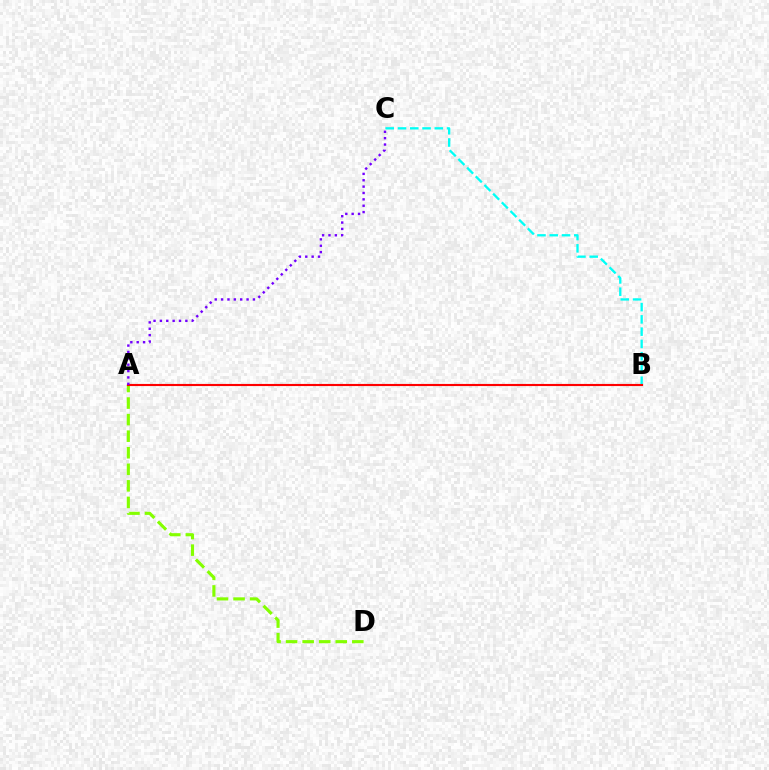{('B', 'C'): [{'color': '#00fff6', 'line_style': 'dashed', 'thickness': 1.67}], ('A', 'D'): [{'color': '#84ff00', 'line_style': 'dashed', 'thickness': 2.25}], ('A', 'B'): [{'color': '#ff0000', 'line_style': 'solid', 'thickness': 1.53}], ('A', 'C'): [{'color': '#7200ff', 'line_style': 'dotted', 'thickness': 1.73}]}